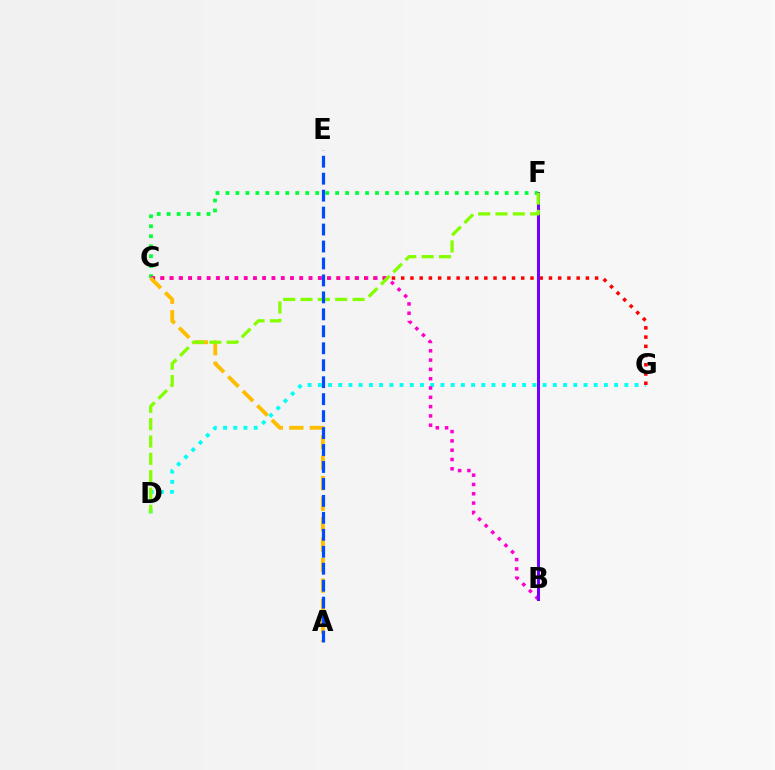{('C', 'F'): [{'color': '#00ff39', 'line_style': 'dotted', 'thickness': 2.71}], ('D', 'G'): [{'color': '#00fff6', 'line_style': 'dotted', 'thickness': 2.78}], ('C', 'G'): [{'color': '#ff0000', 'line_style': 'dotted', 'thickness': 2.51}], ('B', 'C'): [{'color': '#ff00cf', 'line_style': 'dotted', 'thickness': 2.53}], ('B', 'F'): [{'color': '#7200ff', 'line_style': 'solid', 'thickness': 2.17}], ('A', 'C'): [{'color': '#ffbd00', 'line_style': 'dashed', 'thickness': 2.78}], ('D', 'F'): [{'color': '#84ff00', 'line_style': 'dashed', 'thickness': 2.36}], ('A', 'E'): [{'color': '#004bff', 'line_style': 'dashed', 'thickness': 2.3}]}